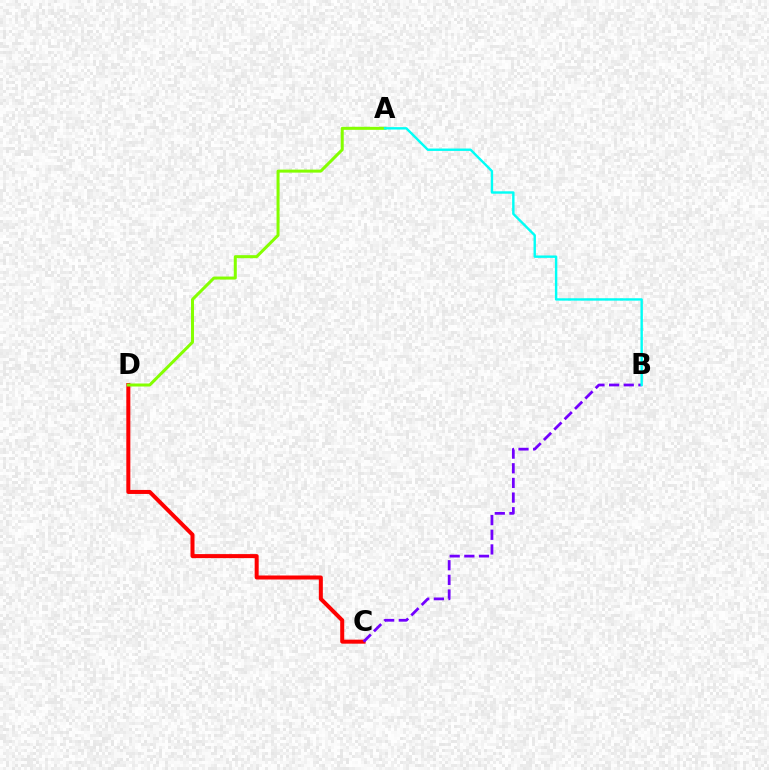{('C', 'D'): [{'color': '#ff0000', 'line_style': 'solid', 'thickness': 2.89}], ('B', 'C'): [{'color': '#7200ff', 'line_style': 'dashed', 'thickness': 1.99}], ('A', 'D'): [{'color': '#84ff00', 'line_style': 'solid', 'thickness': 2.17}], ('A', 'B'): [{'color': '#00fff6', 'line_style': 'solid', 'thickness': 1.73}]}